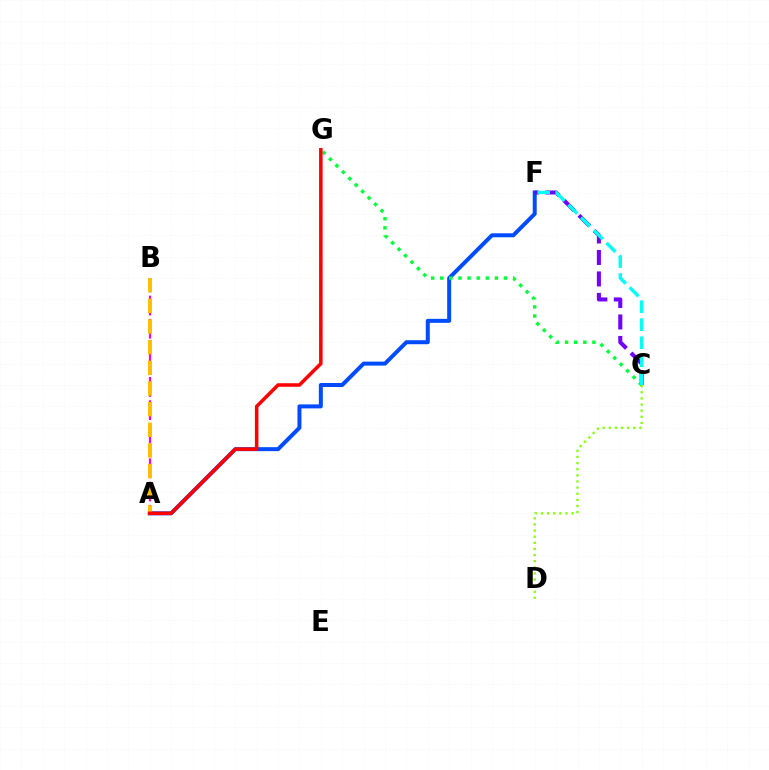{('C', 'D'): [{'color': '#84ff00', 'line_style': 'dotted', 'thickness': 1.66}], ('A', 'F'): [{'color': '#004bff', 'line_style': 'solid', 'thickness': 2.86}], ('A', 'B'): [{'color': '#ff00cf', 'line_style': 'dashed', 'thickness': 1.58}, {'color': '#ffbd00', 'line_style': 'dashed', 'thickness': 2.81}], ('C', 'F'): [{'color': '#7200ff', 'line_style': 'dashed', 'thickness': 2.92}, {'color': '#00fff6', 'line_style': 'dashed', 'thickness': 2.45}], ('C', 'G'): [{'color': '#00ff39', 'line_style': 'dotted', 'thickness': 2.47}], ('A', 'G'): [{'color': '#ff0000', 'line_style': 'solid', 'thickness': 2.53}]}